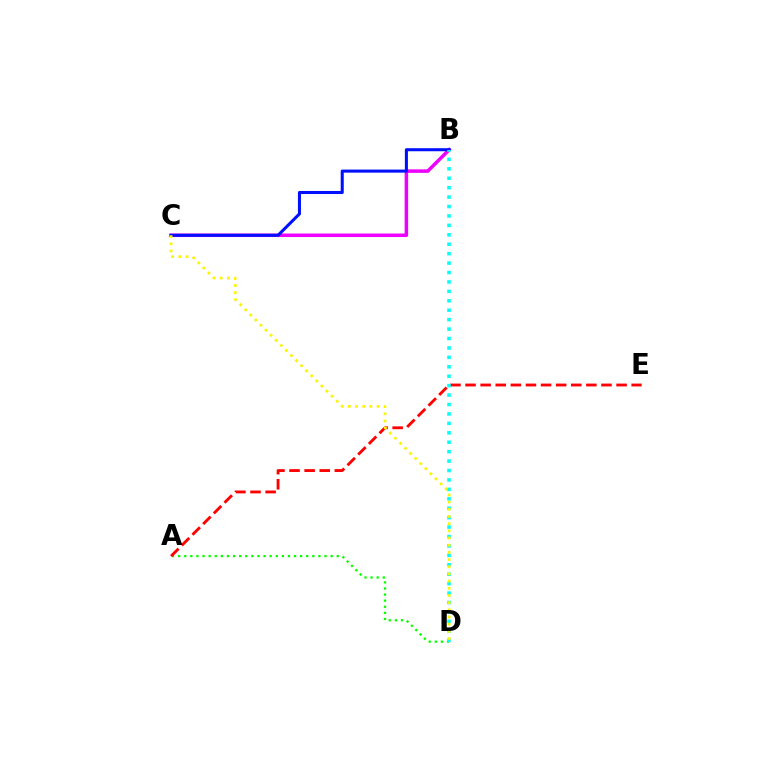{('A', 'D'): [{'color': '#08ff00', 'line_style': 'dotted', 'thickness': 1.66}], ('A', 'E'): [{'color': '#ff0000', 'line_style': 'dashed', 'thickness': 2.05}], ('B', 'C'): [{'color': '#ee00ff', 'line_style': 'solid', 'thickness': 2.53}, {'color': '#0010ff', 'line_style': 'solid', 'thickness': 2.2}], ('B', 'D'): [{'color': '#00fff6', 'line_style': 'dotted', 'thickness': 2.56}], ('C', 'D'): [{'color': '#fcf500', 'line_style': 'dotted', 'thickness': 1.95}]}